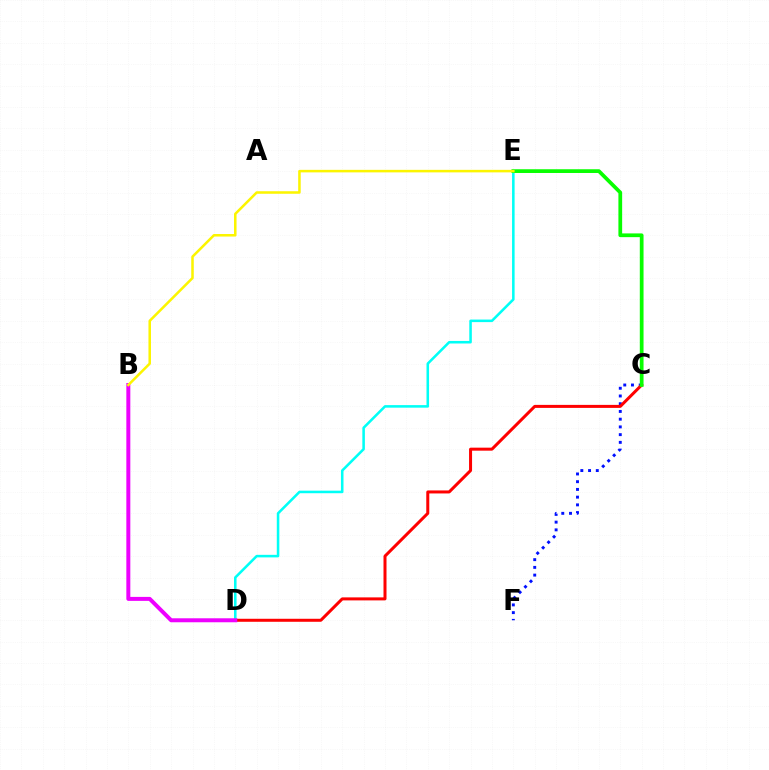{('C', 'F'): [{'color': '#0010ff', 'line_style': 'dotted', 'thickness': 2.1}], ('C', 'D'): [{'color': '#ff0000', 'line_style': 'solid', 'thickness': 2.17}], ('D', 'E'): [{'color': '#00fff6', 'line_style': 'solid', 'thickness': 1.84}], ('B', 'D'): [{'color': '#ee00ff', 'line_style': 'solid', 'thickness': 2.87}], ('C', 'E'): [{'color': '#08ff00', 'line_style': 'solid', 'thickness': 2.69}], ('B', 'E'): [{'color': '#fcf500', 'line_style': 'solid', 'thickness': 1.82}]}